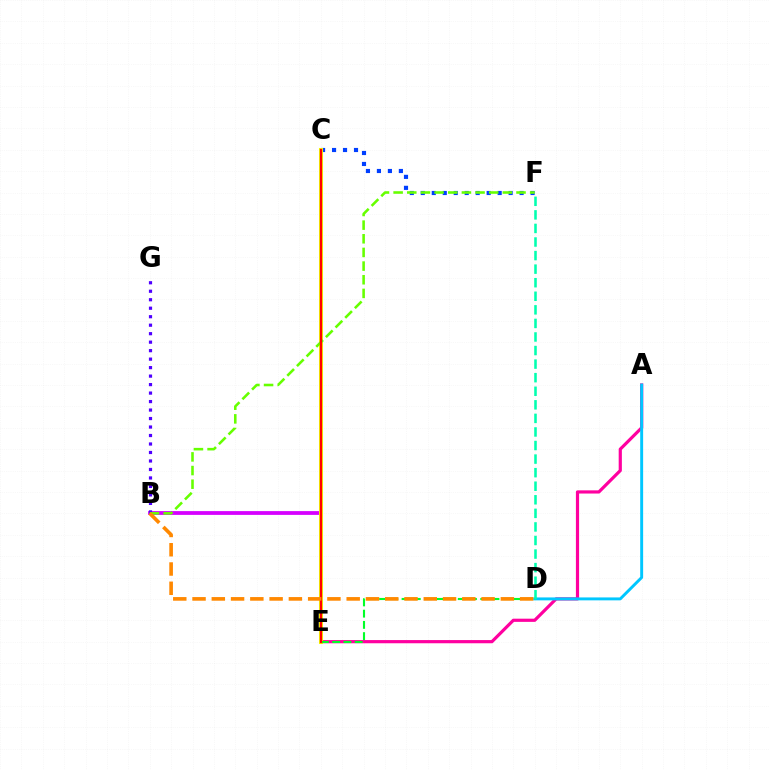{('B', 'E'): [{'color': '#d600ff', 'line_style': 'solid', 'thickness': 2.72}], ('A', 'E'): [{'color': '#ff00a0', 'line_style': 'solid', 'thickness': 2.3}], ('C', 'F'): [{'color': '#003fff', 'line_style': 'dotted', 'thickness': 2.98}], ('C', 'E'): [{'color': '#eeff00', 'line_style': 'solid', 'thickness': 2.93}, {'color': '#ff0000', 'line_style': 'solid', 'thickness': 1.64}], ('D', 'E'): [{'color': '#00ff27', 'line_style': 'dashed', 'thickness': 1.53}], ('B', 'G'): [{'color': '#4f00ff', 'line_style': 'dotted', 'thickness': 2.31}], ('B', 'F'): [{'color': '#66ff00', 'line_style': 'dashed', 'thickness': 1.85}], ('A', 'D'): [{'color': '#00c7ff', 'line_style': 'solid', 'thickness': 2.1}], ('D', 'F'): [{'color': '#00ffaf', 'line_style': 'dashed', 'thickness': 1.84}], ('B', 'D'): [{'color': '#ff8800', 'line_style': 'dashed', 'thickness': 2.62}]}